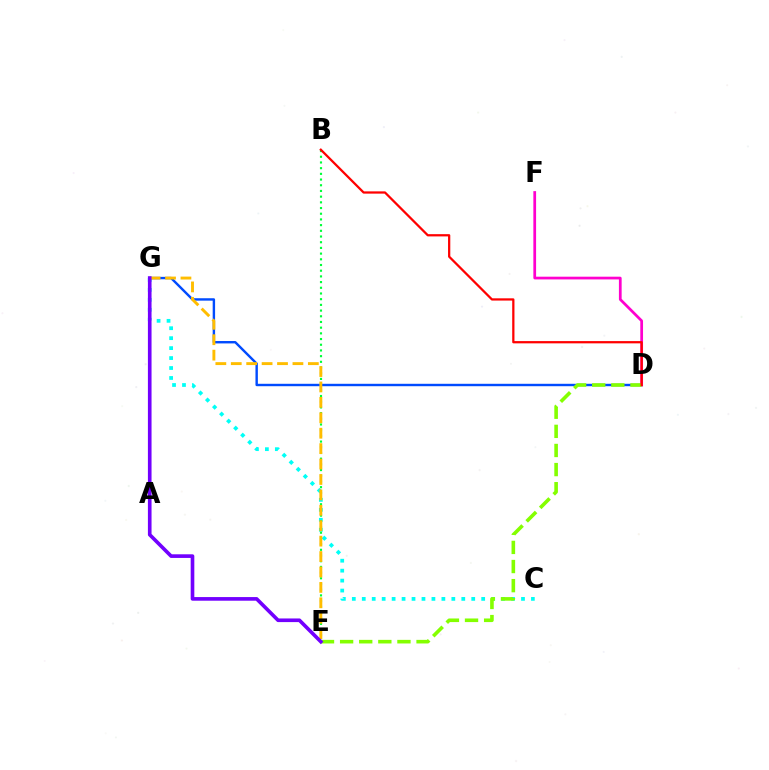{('C', 'G'): [{'color': '#00fff6', 'line_style': 'dotted', 'thickness': 2.7}], ('B', 'E'): [{'color': '#00ff39', 'line_style': 'dotted', 'thickness': 1.55}], ('D', 'G'): [{'color': '#004bff', 'line_style': 'solid', 'thickness': 1.74}], ('D', 'F'): [{'color': '#ff00cf', 'line_style': 'solid', 'thickness': 1.97}], ('D', 'E'): [{'color': '#84ff00', 'line_style': 'dashed', 'thickness': 2.6}], ('E', 'G'): [{'color': '#ffbd00', 'line_style': 'dashed', 'thickness': 2.09}, {'color': '#7200ff', 'line_style': 'solid', 'thickness': 2.62}], ('B', 'D'): [{'color': '#ff0000', 'line_style': 'solid', 'thickness': 1.62}]}